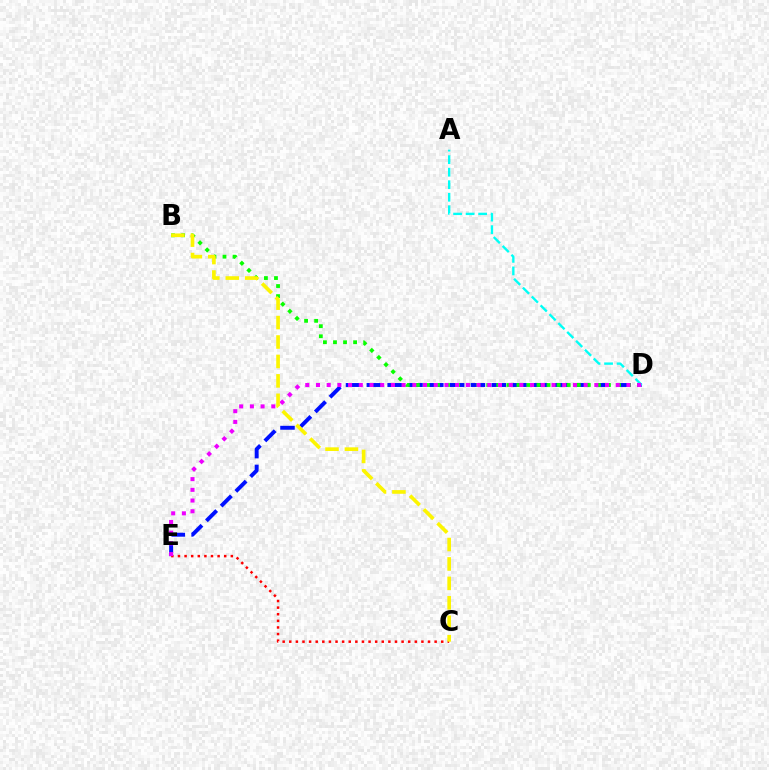{('D', 'E'): [{'color': '#0010ff', 'line_style': 'dashed', 'thickness': 2.83}, {'color': '#ee00ff', 'line_style': 'dotted', 'thickness': 2.91}], ('C', 'E'): [{'color': '#ff0000', 'line_style': 'dotted', 'thickness': 1.8}], ('A', 'D'): [{'color': '#00fff6', 'line_style': 'dashed', 'thickness': 1.7}], ('B', 'D'): [{'color': '#08ff00', 'line_style': 'dotted', 'thickness': 2.73}], ('B', 'C'): [{'color': '#fcf500', 'line_style': 'dashed', 'thickness': 2.64}]}